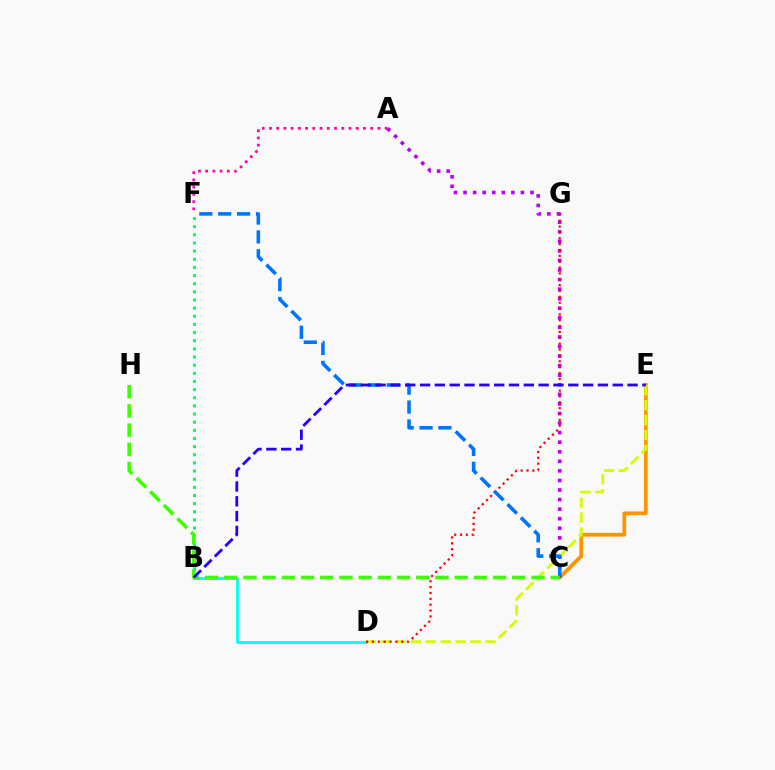{('C', 'E'): [{'color': '#ff9400', 'line_style': 'solid', 'thickness': 2.72}], ('D', 'E'): [{'color': '#d1ff00', 'line_style': 'dashed', 'thickness': 2.03}], ('A', 'F'): [{'color': '#ff00ac', 'line_style': 'dotted', 'thickness': 1.96}], ('B', 'D'): [{'color': '#00fff6', 'line_style': 'solid', 'thickness': 1.98}], ('A', 'C'): [{'color': '#b900ff', 'line_style': 'dotted', 'thickness': 2.6}], ('D', 'G'): [{'color': '#ff0000', 'line_style': 'dotted', 'thickness': 1.59}], ('C', 'F'): [{'color': '#0074ff', 'line_style': 'dashed', 'thickness': 2.56}], ('B', 'F'): [{'color': '#00ff5c', 'line_style': 'dotted', 'thickness': 2.21}], ('C', 'H'): [{'color': '#3dff00', 'line_style': 'dashed', 'thickness': 2.61}], ('B', 'E'): [{'color': '#2500ff', 'line_style': 'dashed', 'thickness': 2.01}]}